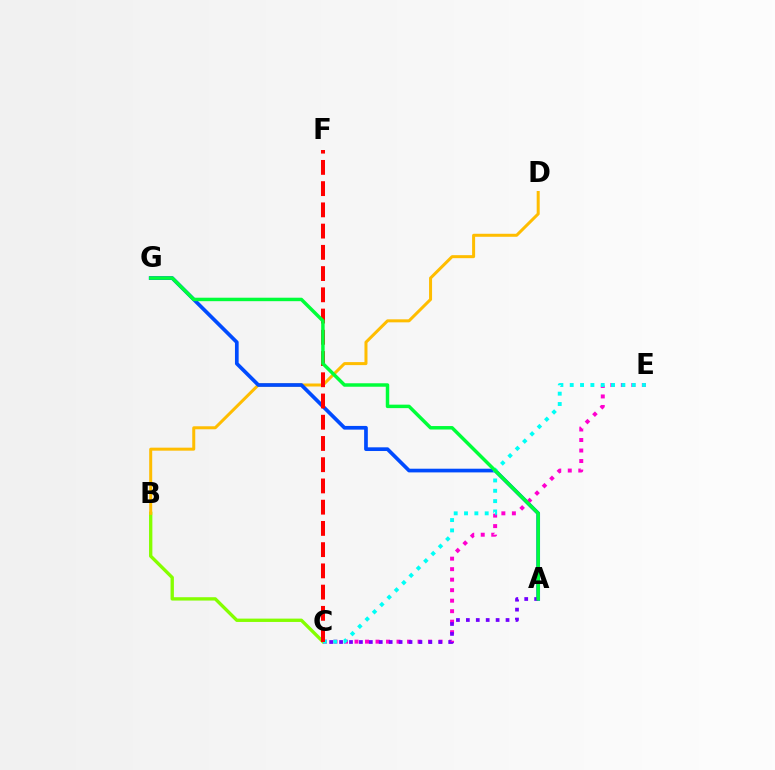{('B', 'C'): [{'color': '#84ff00', 'line_style': 'solid', 'thickness': 2.41}], ('B', 'D'): [{'color': '#ffbd00', 'line_style': 'solid', 'thickness': 2.17}], ('A', 'G'): [{'color': '#004bff', 'line_style': 'solid', 'thickness': 2.66}, {'color': '#00ff39', 'line_style': 'solid', 'thickness': 2.5}], ('C', 'E'): [{'color': '#ff00cf', 'line_style': 'dotted', 'thickness': 2.85}, {'color': '#00fff6', 'line_style': 'dotted', 'thickness': 2.81}], ('A', 'C'): [{'color': '#7200ff', 'line_style': 'dotted', 'thickness': 2.69}], ('C', 'F'): [{'color': '#ff0000', 'line_style': 'dashed', 'thickness': 2.88}]}